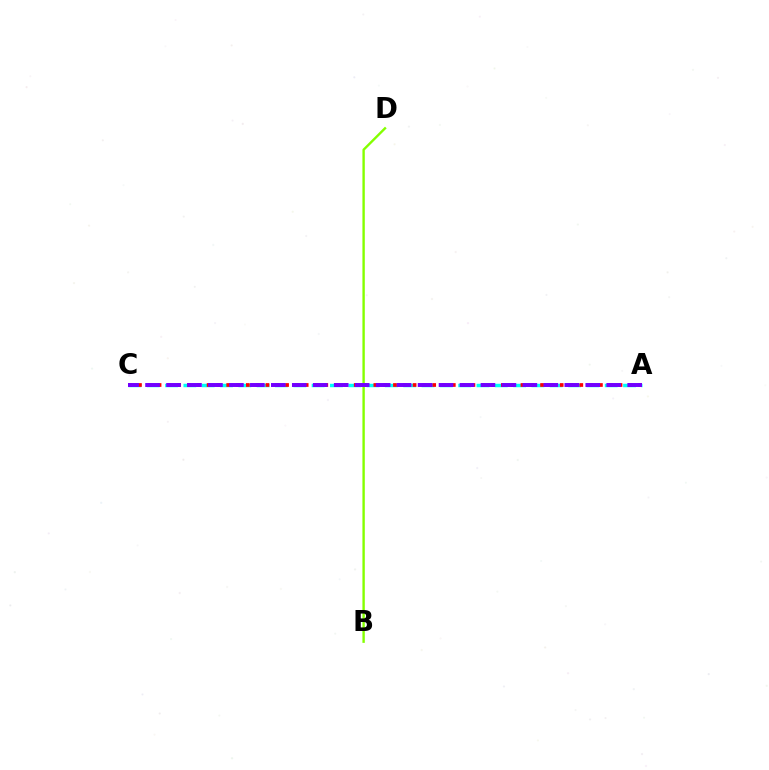{('B', 'D'): [{'color': '#84ff00', 'line_style': 'solid', 'thickness': 1.72}], ('A', 'C'): [{'color': '#00fff6', 'line_style': 'dashed', 'thickness': 2.49}, {'color': '#ff0000', 'line_style': 'dotted', 'thickness': 2.66}, {'color': '#7200ff', 'line_style': 'dashed', 'thickness': 2.85}]}